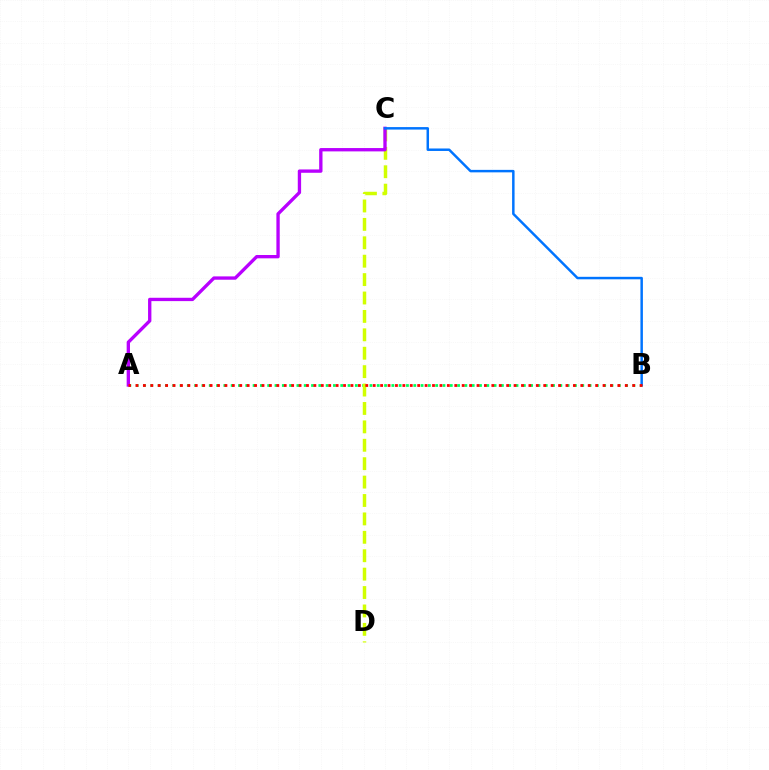{('A', 'B'): [{'color': '#00ff5c', 'line_style': 'dotted', 'thickness': 1.98}, {'color': '#ff0000', 'line_style': 'dotted', 'thickness': 2.01}], ('C', 'D'): [{'color': '#d1ff00', 'line_style': 'dashed', 'thickness': 2.5}], ('A', 'C'): [{'color': '#b900ff', 'line_style': 'solid', 'thickness': 2.4}], ('B', 'C'): [{'color': '#0074ff', 'line_style': 'solid', 'thickness': 1.79}]}